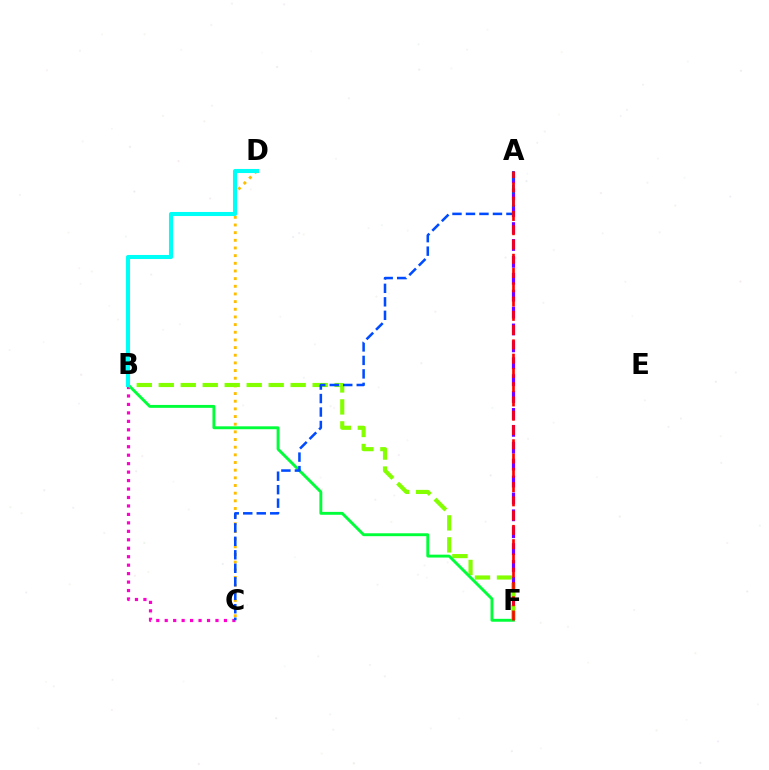{('B', 'C'): [{'color': '#ff00cf', 'line_style': 'dotted', 'thickness': 2.3}], ('C', 'D'): [{'color': '#ffbd00', 'line_style': 'dotted', 'thickness': 2.08}], ('A', 'F'): [{'color': '#7200ff', 'line_style': 'dashed', 'thickness': 2.3}, {'color': '#ff0000', 'line_style': 'dashed', 'thickness': 1.94}], ('B', 'F'): [{'color': '#84ff00', 'line_style': 'dashed', 'thickness': 2.99}, {'color': '#00ff39', 'line_style': 'solid', 'thickness': 2.09}], ('A', 'C'): [{'color': '#004bff', 'line_style': 'dashed', 'thickness': 1.83}], ('B', 'D'): [{'color': '#00fff6', 'line_style': 'solid', 'thickness': 2.93}]}